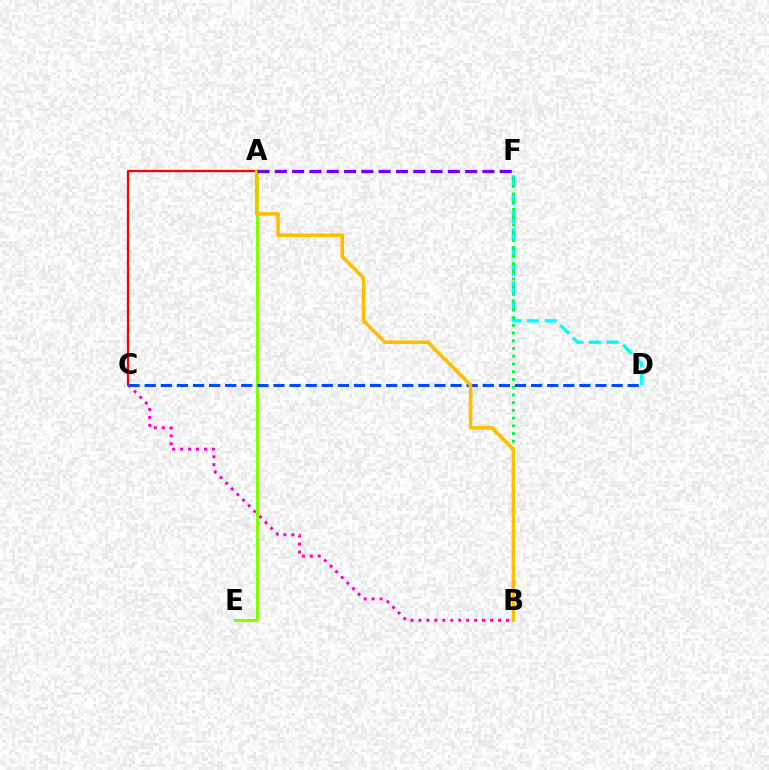{('A', 'C'): [{'color': '#ff0000', 'line_style': 'solid', 'thickness': 1.64}], ('D', 'F'): [{'color': '#00fff6', 'line_style': 'dashed', 'thickness': 2.4}], ('B', 'F'): [{'color': '#00ff39', 'line_style': 'dotted', 'thickness': 2.1}], ('B', 'C'): [{'color': '#ff00cf', 'line_style': 'dotted', 'thickness': 2.16}], ('A', 'E'): [{'color': '#84ff00', 'line_style': 'solid', 'thickness': 2.25}], ('C', 'D'): [{'color': '#004bff', 'line_style': 'dashed', 'thickness': 2.19}], ('A', 'B'): [{'color': '#ffbd00', 'line_style': 'solid', 'thickness': 2.57}], ('A', 'F'): [{'color': '#7200ff', 'line_style': 'dashed', 'thickness': 2.35}]}